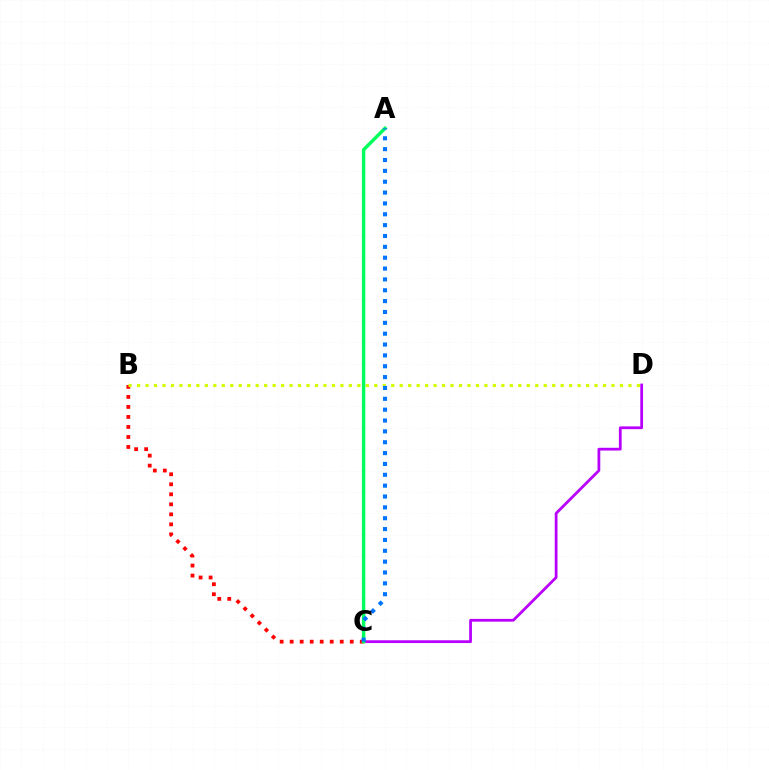{('C', 'D'): [{'color': '#b900ff', 'line_style': 'solid', 'thickness': 2.0}], ('B', 'C'): [{'color': '#ff0000', 'line_style': 'dotted', 'thickness': 2.72}], ('B', 'D'): [{'color': '#d1ff00', 'line_style': 'dotted', 'thickness': 2.3}], ('A', 'C'): [{'color': '#00ff5c', 'line_style': 'solid', 'thickness': 2.48}, {'color': '#0074ff', 'line_style': 'dotted', 'thickness': 2.95}]}